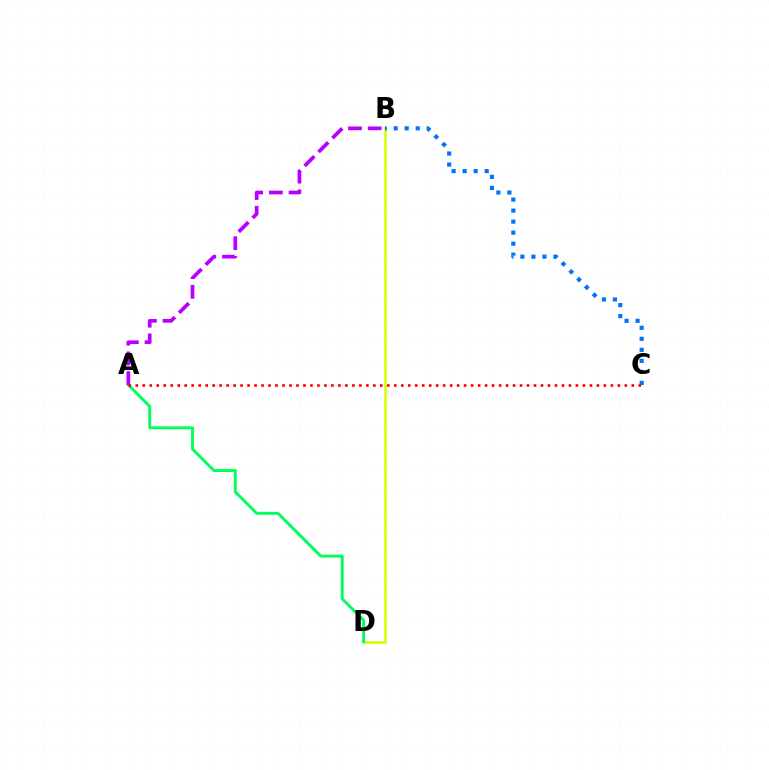{('B', 'D'): [{'color': '#d1ff00', 'line_style': 'solid', 'thickness': 1.82}], ('A', 'D'): [{'color': '#00ff5c', 'line_style': 'solid', 'thickness': 2.1}], ('B', 'C'): [{'color': '#0074ff', 'line_style': 'dotted', 'thickness': 3.0}], ('A', 'C'): [{'color': '#ff0000', 'line_style': 'dotted', 'thickness': 1.9}], ('A', 'B'): [{'color': '#b900ff', 'line_style': 'dashed', 'thickness': 2.68}]}